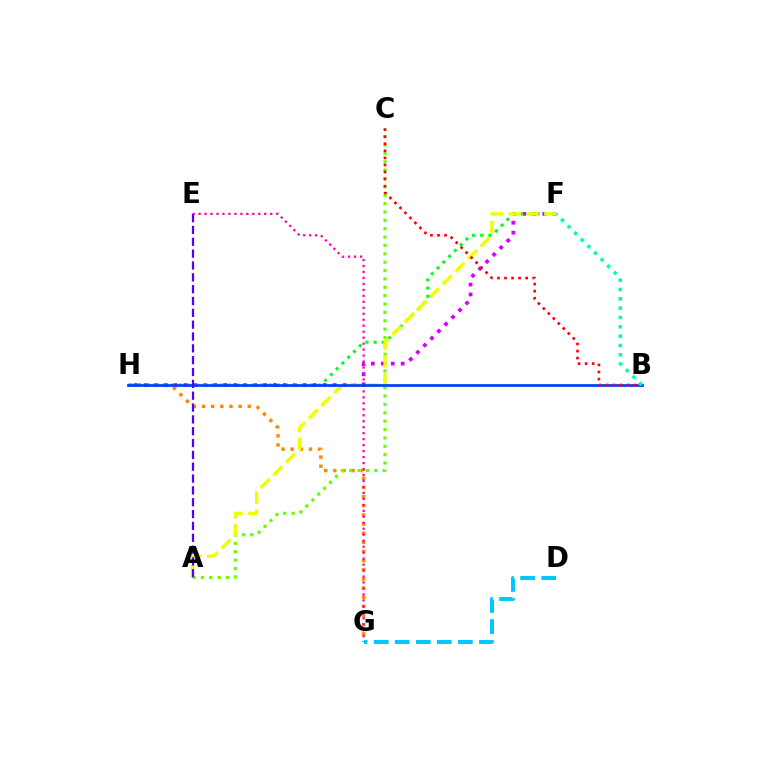{('G', 'H'): [{'color': '#ff8800', 'line_style': 'dotted', 'thickness': 2.49}], ('A', 'C'): [{'color': '#66ff00', 'line_style': 'dotted', 'thickness': 2.27}], ('D', 'G'): [{'color': '#00c7ff', 'line_style': 'dashed', 'thickness': 2.86}], ('E', 'G'): [{'color': '#ff00a0', 'line_style': 'dotted', 'thickness': 1.62}], ('F', 'H'): [{'color': '#d600ff', 'line_style': 'dotted', 'thickness': 2.7}, {'color': '#00ff27', 'line_style': 'dotted', 'thickness': 2.22}], ('A', 'F'): [{'color': '#eeff00', 'line_style': 'dashed', 'thickness': 2.43}], ('B', 'H'): [{'color': '#003fff', 'line_style': 'solid', 'thickness': 1.97}], ('A', 'E'): [{'color': '#4f00ff', 'line_style': 'dashed', 'thickness': 1.61}], ('B', 'C'): [{'color': '#ff0000', 'line_style': 'dotted', 'thickness': 1.92}], ('B', 'F'): [{'color': '#00ffaf', 'line_style': 'dotted', 'thickness': 2.53}]}